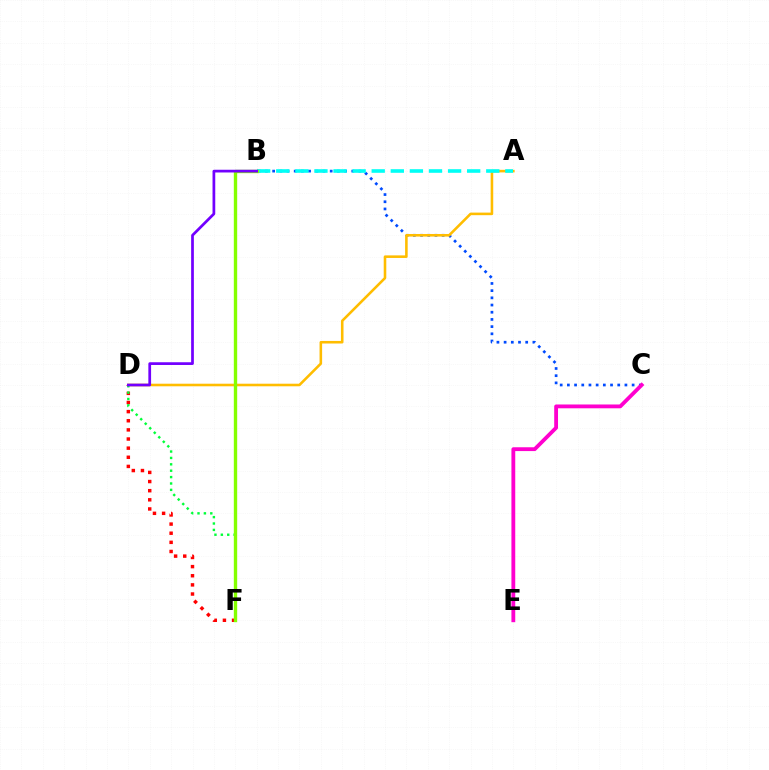{('D', 'F'): [{'color': '#ff0000', 'line_style': 'dotted', 'thickness': 2.48}, {'color': '#00ff39', 'line_style': 'dotted', 'thickness': 1.74}], ('B', 'C'): [{'color': '#004bff', 'line_style': 'dotted', 'thickness': 1.95}], ('C', 'E'): [{'color': '#ff00cf', 'line_style': 'solid', 'thickness': 2.75}], ('A', 'D'): [{'color': '#ffbd00', 'line_style': 'solid', 'thickness': 1.86}], ('A', 'B'): [{'color': '#00fff6', 'line_style': 'dashed', 'thickness': 2.59}], ('B', 'F'): [{'color': '#84ff00', 'line_style': 'solid', 'thickness': 2.43}], ('B', 'D'): [{'color': '#7200ff', 'line_style': 'solid', 'thickness': 1.97}]}